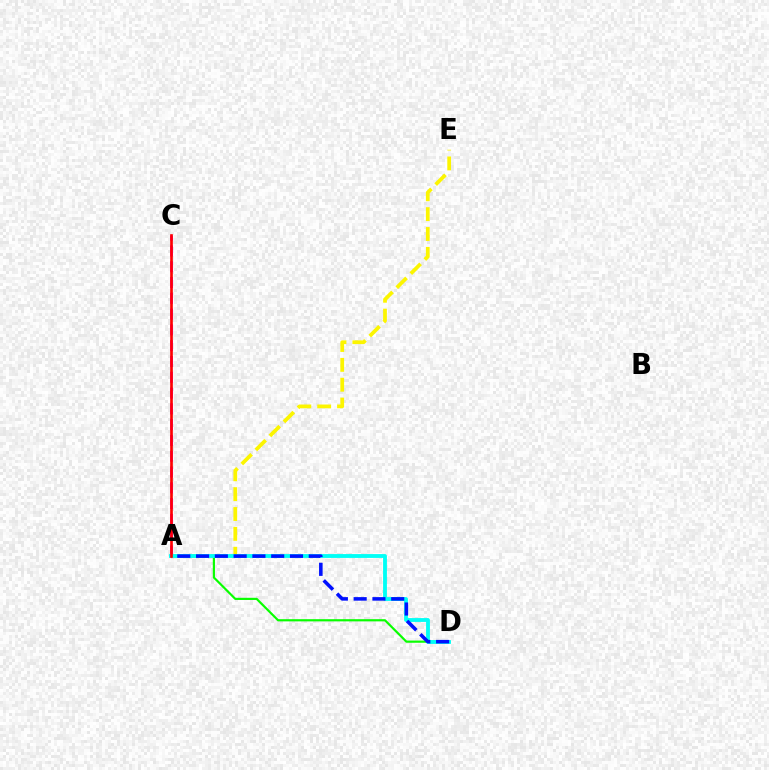{('A', 'E'): [{'color': '#fcf500', 'line_style': 'dashed', 'thickness': 2.7}], ('A', 'C'): [{'color': '#ee00ff', 'line_style': 'dashed', 'thickness': 2.15}, {'color': '#ff0000', 'line_style': 'solid', 'thickness': 1.9}], ('A', 'D'): [{'color': '#08ff00', 'line_style': 'solid', 'thickness': 1.57}, {'color': '#00fff6', 'line_style': 'solid', 'thickness': 2.76}, {'color': '#0010ff', 'line_style': 'dashed', 'thickness': 2.55}]}